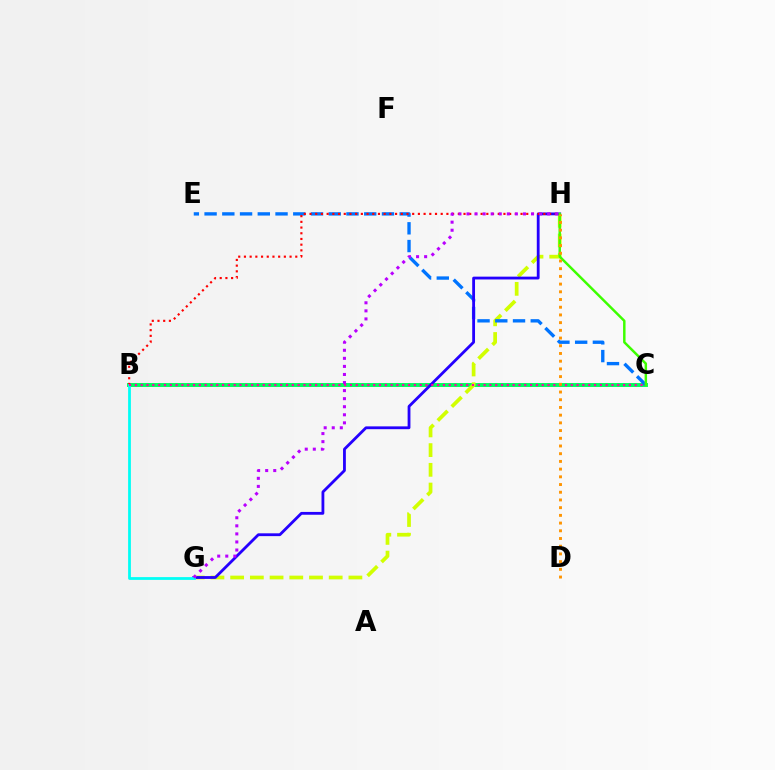{('B', 'C'): [{'color': '#00ff5c', 'line_style': 'solid', 'thickness': 2.83}, {'color': '#ff00ac', 'line_style': 'dotted', 'thickness': 1.58}], ('G', 'H'): [{'color': '#d1ff00', 'line_style': 'dashed', 'thickness': 2.68}, {'color': '#2500ff', 'line_style': 'solid', 'thickness': 2.03}, {'color': '#b900ff', 'line_style': 'dotted', 'thickness': 2.19}], ('C', 'E'): [{'color': '#0074ff', 'line_style': 'dashed', 'thickness': 2.41}], ('B', 'H'): [{'color': '#ff0000', 'line_style': 'dotted', 'thickness': 1.55}], ('C', 'H'): [{'color': '#3dff00', 'line_style': 'solid', 'thickness': 1.77}], ('B', 'G'): [{'color': '#00fff6', 'line_style': 'solid', 'thickness': 2.0}], ('D', 'H'): [{'color': '#ff9400', 'line_style': 'dotted', 'thickness': 2.09}]}